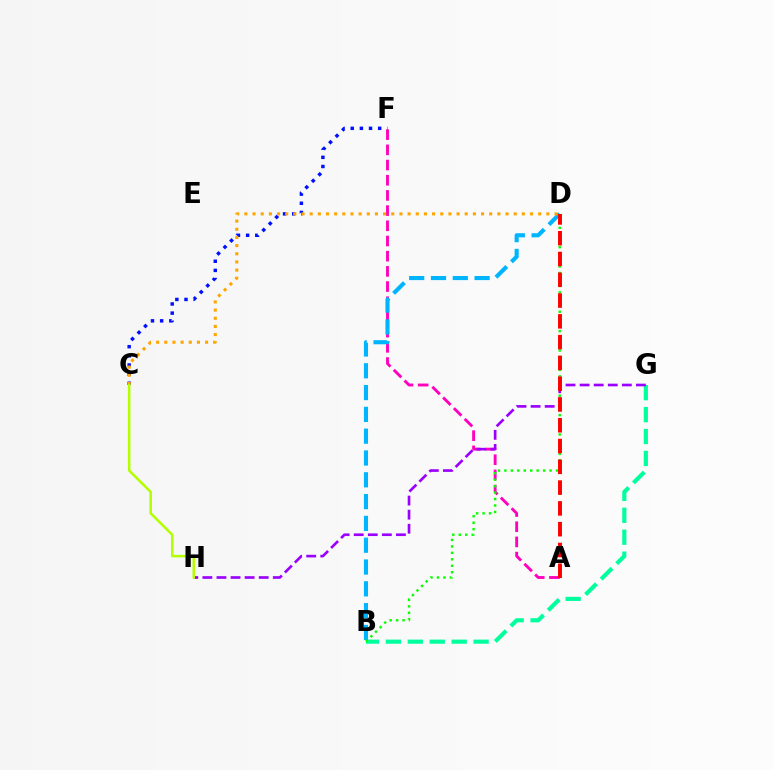{('B', 'G'): [{'color': '#00ff9d', 'line_style': 'dashed', 'thickness': 2.98}], ('C', 'F'): [{'color': '#0010ff', 'line_style': 'dotted', 'thickness': 2.49}], ('A', 'F'): [{'color': '#ff00bd', 'line_style': 'dashed', 'thickness': 2.06}], ('B', 'D'): [{'color': '#00b5ff', 'line_style': 'dashed', 'thickness': 2.96}, {'color': '#08ff00', 'line_style': 'dotted', 'thickness': 1.75}], ('C', 'D'): [{'color': '#ffa500', 'line_style': 'dotted', 'thickness': 2.22}], ('G', 'H'): [{'color': '#9b00ff', 'line_style': 'dashed', 'thickness': 1.91}], ('C', 'H'): [{'color': '#b3ff00', 'line_style': 'solid', 'thickness': 1.82}], ('A', 'D'): [{'color': '#ff0000', 'line_style': 'dashed', 'thickness': 2.82}]}